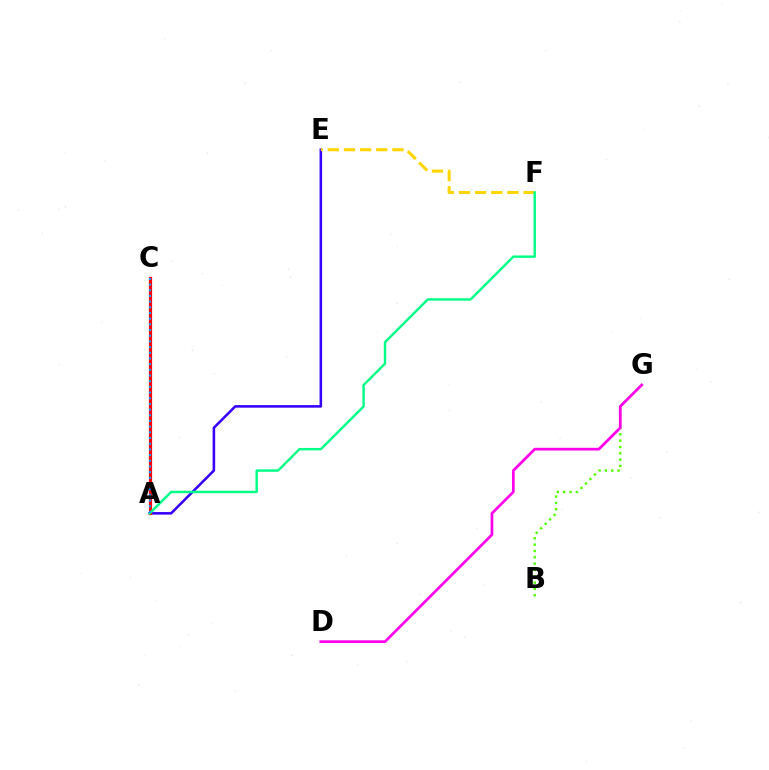{('A', 'E'): [{'color': '#3700ff', 'line_style': 'solid', 'thickness': 1.85}], ('B', 'G'): [{'color': '#4fff00', 'line_style': 'dotted', 'thickness': 1.72}], ('A', 'C'): [{'color': '#ff0000', 'line_style': 'solid', 'thickness': 2.3}, {'color': '#009eff', 'line_style': 'dotted', 'thickness': 1.54}], ('E', 'F'): [{'color': '#ffd500', 'line_style': 'dashed', 'thickness': 2.19}], ('A', 'F'): [{'color': '#00ff86', 'line_style': 'solid', 'thickness': 1.74}], ('D', 'G'): [{'color': '#ff00ed', 'line_style': 'solid', 'thickness': 1.96}]}